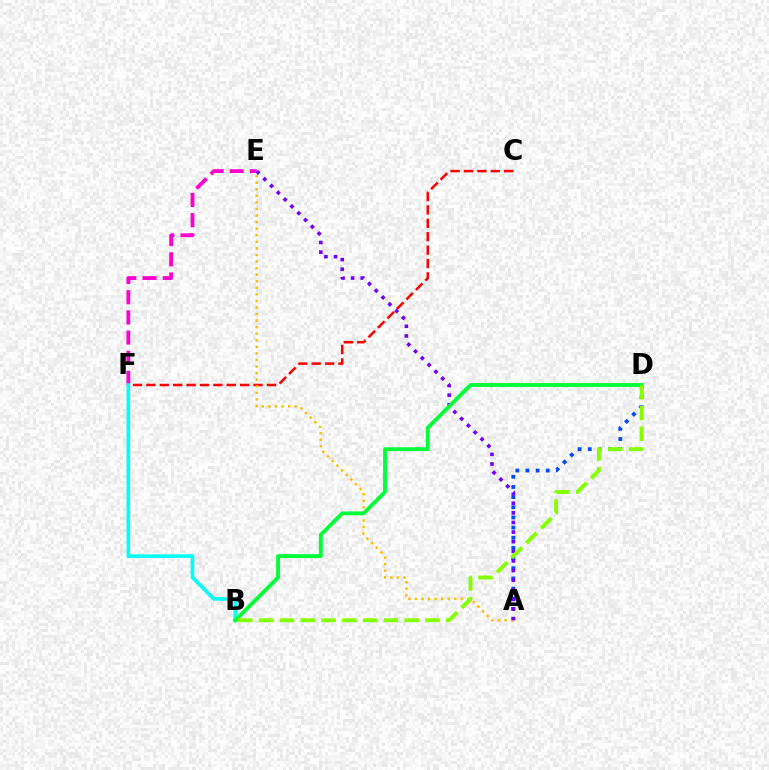{('A', 'D'): [{'color': '#004bff', 'line_style': 'dotted', 'thickness': 2.76}], ('C', 'F'): [{'color': '#ff0000', 'line_style': 'dashed', 'thickness': 1.82}], ('E', 'F'): [{'color': '#ff00cf', 'line_style': 'dashed', 'thickness': 2.74}], ('A', 'E'): [{'color': '#ffbd00', 'line_style': 'dotted', 'thickness': 1.78}, {'color': '#7200ff', 'line_style': 'dotted', 'thickness': 2.61}], ('B', 'F'): [{'color': '#00fff6', 'line_style': 'solid', 'thickness': 2.61}], ('B', 'D'): [{'color': '#00ff39', 'line_style': 'solid', 'thickness': 2.77}, {'color': '#84ff00', 'line_style': 'dashed', 'thickness': 2.83}]}